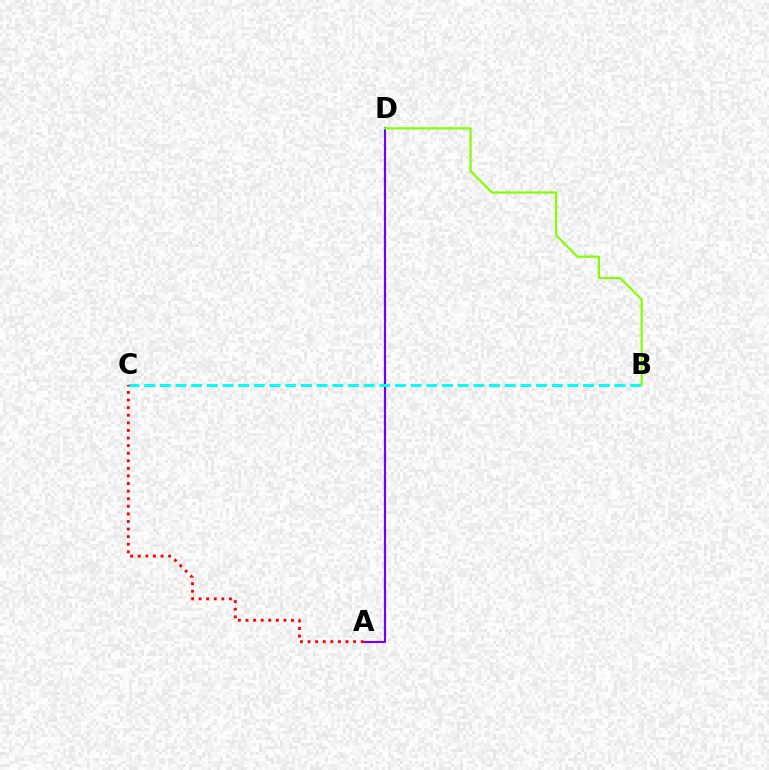{('A', 'D'): [{'color': '#7200ff', 'line_style': 'solid', 'thickness': 1.54}], ('B', 'D'): [{'color': '#84ff00', 'line_style': 'solid', 'thickness': 1.58}], ('B', 'C'): [{'color': '#00fff6', 'line_style': 'dashed', 'thickness': 2.13}], ('A', 'C'): [{'color': '#ff0000', 'line_style': 'dotted', 'thickness': 2.06}]}